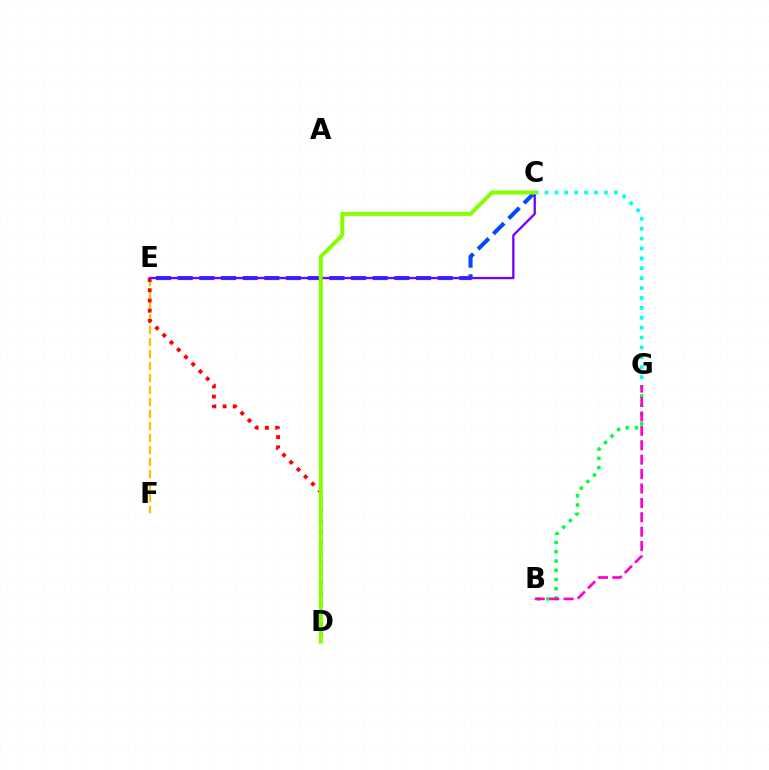{('B', 'G'): [{'color': '#00ff39', 'line_style': 'dotted', 'thickness': 2.52}, {'color': '#ff00cf', 'line_style': 'dashed', 'thickness': 1.96}], ('E', 'F'): [{'color': '#ffbd00', 'line_style': 'dashed', 'thickness': 1.63}], ('C', 'G'): [{'color': '#00fff6', 'line_style': 'dotted', 'thickness': 2.69}], ('C', 'E'): [{'color': '#004bff', 'line_style': 'dashed', 'thickness': 2.94}, {'color': '#7200ff', 'line_style': 'solid', 'thickness': 1.66}], ('D', 'E'): [{'color': '#ff0000', 'line_style': 'dotted', 'thickness': 2.78}], ('C', 'D'): [{'color': '#84ff00', 'line_style': 'solid', 'thickness': 2.89}]}